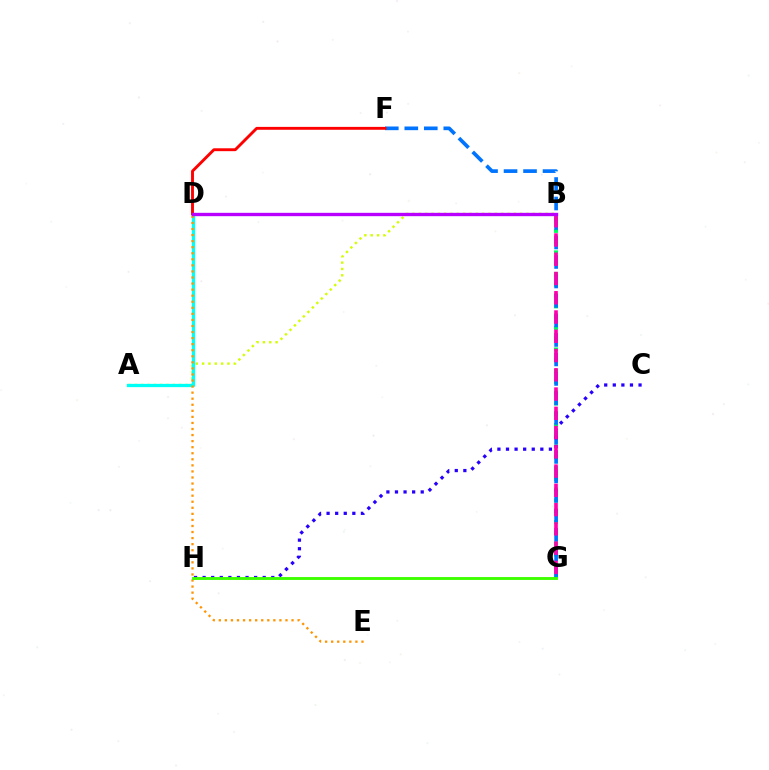{('A', 'B'): [{'color': '#d1ff00', 'line_style': 'dotted', 'thickness': 1.72}], ('B', 'G'): [{'color': '#00ff5c', 'line_style': 'dotted', 'thickness': 2.93}, {'color': '#ff00ac', 'line_style': 'dashed', 'thickness': 2.62}], ('F', 'G'): [{'color': '#0074ff', 'line_style': 'dashed', 'thickness': 2.65}], ('A', 'D'): [{'color': '#00fff6', 'line_style': 'solid', 'thickness': 2.37}], ('D', 'F'): [{'color': '#ff0000', 'line_style': 'solid', 'thickness': 2.08}], ('C', 'H'): [{'color': '#2500ff', 'line_style': 'dotted', 'thickness': 2.33}], ('D', 'E'): [{'color': '#ff9400', 'line_style': 'dotted', 'thickness': 1.65}], ('B', 'D'): [{'color': '#b900ff', 'line_style': 'solid', 'thickness': 2.41}], ('G', 'H'): [{'color': '#3dff00', 'line_style': 'solid', 'thickness': 2.07}]}